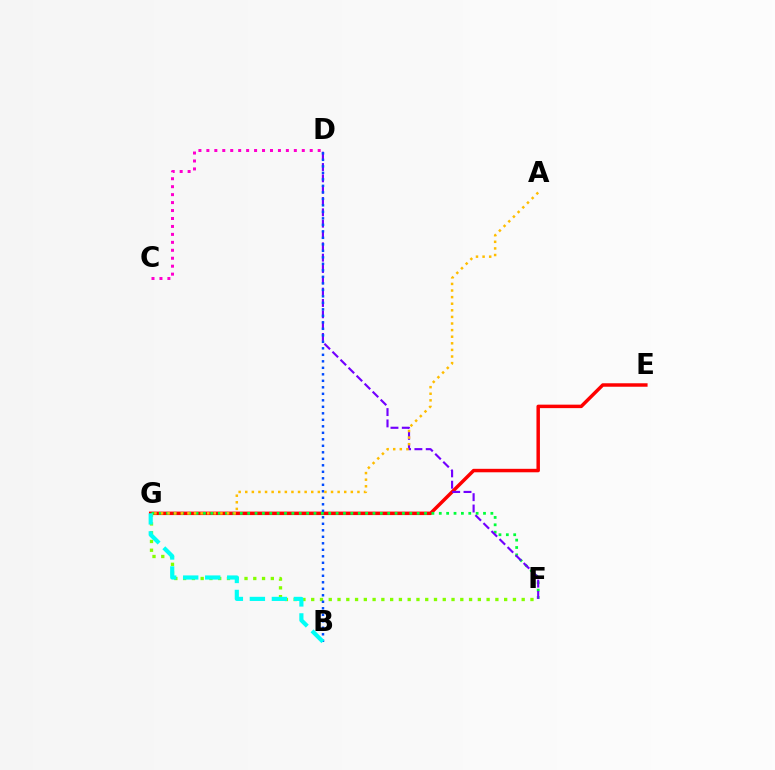{('E', 'G'): [{'color': '#ff0000', 'line_style': 'solid', 'thickness': 2.5}], ('F', 'G'): [{'color': '#00ff39', 'line_style': 'dotted', 'thickness': 2.0}, {'color': '#84ff00', 'line_style': 'dotted', 'thickness': 2.38}], ('D', 'F'): [{'color': '#7200ff', 'line_style': 'dashed', 'thickness': 1.54}], ('B', 'D'): [{'color': '#004bff', 'line_style': 'dotted', 'thickness': 1.77}], ('C', 'D'): [{'color': '#ff00cf', 'line_style': 'dotted', 'thickness': 2.16}], ('B', 'G'): [{'color': '#00fff6', 'line_style': 'dashed', 'thickness': 2.99}], ('A', 'G'): [{'color': '#ffbd00', 'line_style': 'dotted', 'thickness': 1.79}]}